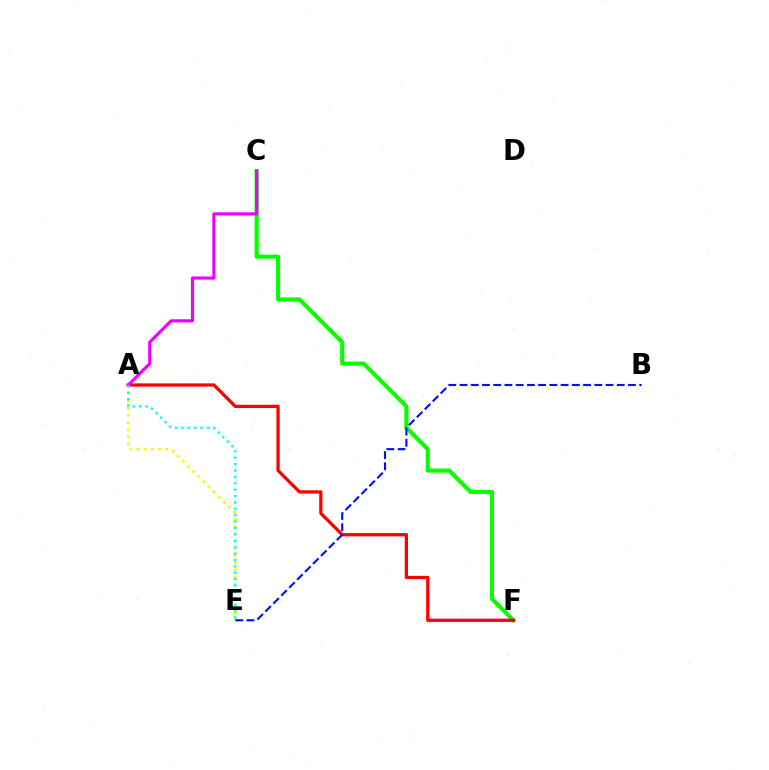{('A', 'E'): [{'color': '#fcf500', 'line_style': 'dotted', 'thickness': 1.96}, {'color': '#00fff6', 'line_style': 'dotted', 'thickness': 1.74}], ('C', 'F'): [{'color': '#08ff00', 'line_style': 'solid', 'thickness': 2.97}], ('A', 'F'): [{'color': '#ff0000', 'line_style': 'solid', 'thickness': 2.35}], ('B', 'E'): [{'color': '#0010ff', 'line_style': 'dashed', 'thickness': 1.53}], ('A', 'C'): [{'color': '#ee00ff', 'line_style': 'solid', 'thickness': 2.28}]}